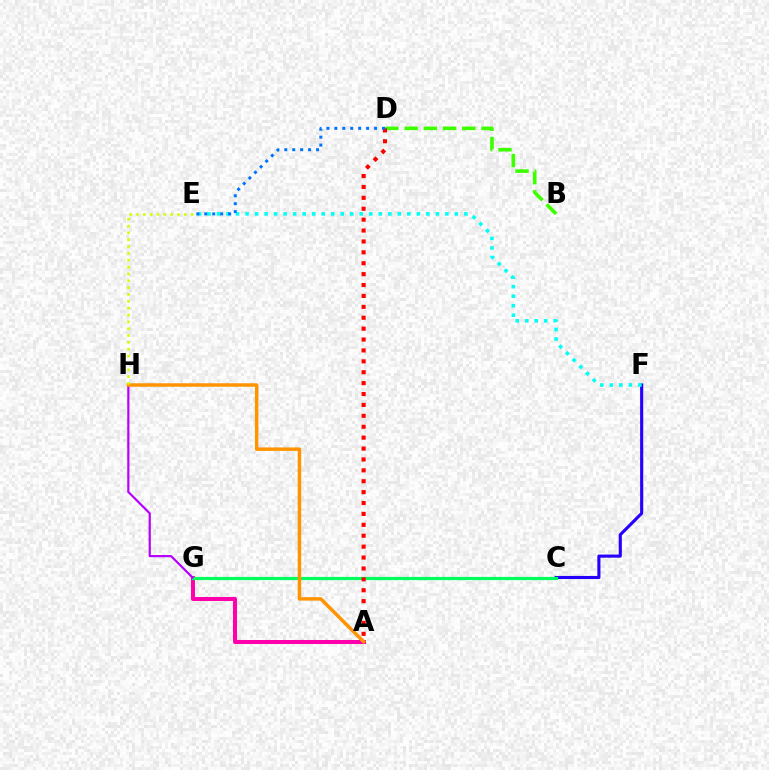{('A', 'G'): [{'color': '#ff00ac', 'line_style': 'solid', 'thickness': 2.9}], ('C', 'F'): [{'color': '#2500ff', 'line_style': 'solid', 'thickness': 2.24}], ('C', 'G'): [{'color': '#00ff5c', 'line_style': 'solid', 'thickness': 2.3}], ('G', 'H'): [{'color': '#b900ff', 'line_style': 'solid', 'thickness': 1.58}], ('E', 'F'): [{'color': '#00fff6', 'line_style': 'dotted', 'thickness': 2.59}], ('B', 'D'): [{'color': '#3dff00', 'line_style': 'dashed', 'thickness': 2.61}], ('A', 'D'): [{'color': '#ff0000', 'line_style': 'dotted', 'thickness': 2.96}], ('D', 'E'): [{'color': '#0074ff', 'line_style': 'dotted', 'thickness': 2.16}], ('A', 'H'): [{'color': '#ff9400', 'line_style': 'solid', 'thickness': 2.5}], ('E', 'H'): [{'color': '#d1ff00', 'line_style': 'dotted', 'thickness': 1.86}]}